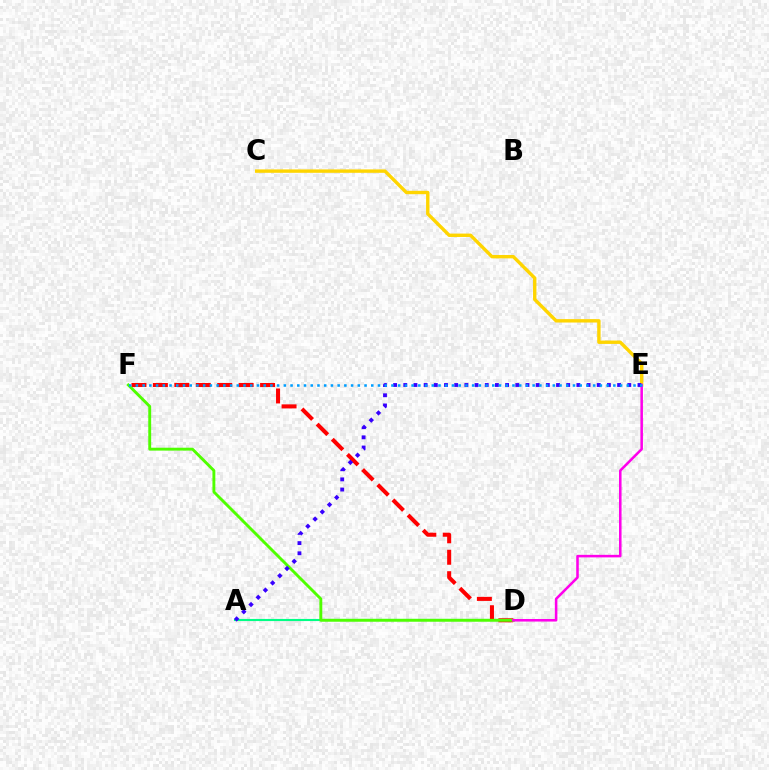{('A', 'D'): [{'color': '#00ff86', 'line_style': 'solid', 'thickness': 1.54}], ('D', 'F'): [{'color': '#ff0000', 'line_style': 'dashed', 'thickness': 2.91}, {'color': '#4fff00', 'line_style': 'solid', 'thickness': 2.08}], ('C', 'E'): [{'color': '#ffd500', 'line_style': 'solid', 'thickness': 2.44}], ('D', 'E'): [{'color': '#ff00ed', 'line_style': 'solid', 'thickness': 1.83}], ('A', 'E'): [{'color': '#3700ff', 'line_style': 'dotted', 'thickness': 2.77}], ('E', 'F'): [{'color': '#009eff', 'line_style': 'dotted', 'thickness': 1.83}]}